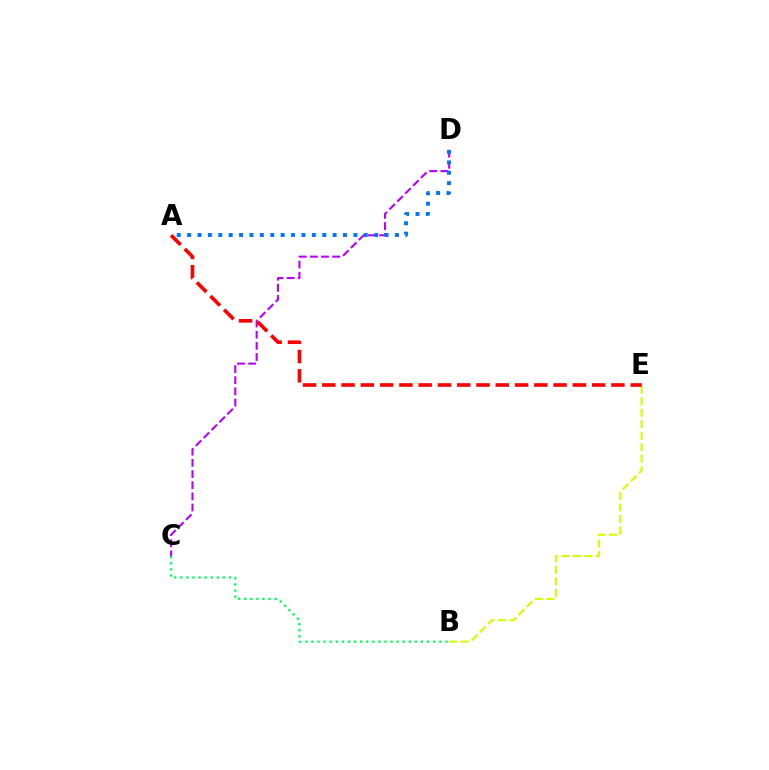{('C', 'D'): [{'color': '#b900ff', 'line_style': 'dashed', 'thickness': 1.52}], ('B', 'E'): [{'color': '#d1ff00', 'line_style': 'dashed', 'thickness': 1.56}], ('A', 'D'): [{'color': '#0074ff', 'line_style': 'dotted', 'thickness': 2.82}], ('B', 'C'): [{'color': '#00ff5c', 'line_style': 'dotted', 'thickness': 1.65}], ('A', 'E'): [{'color': '#ff0000', 'line_style': 'dashed', 'thickness': 2.62}]}